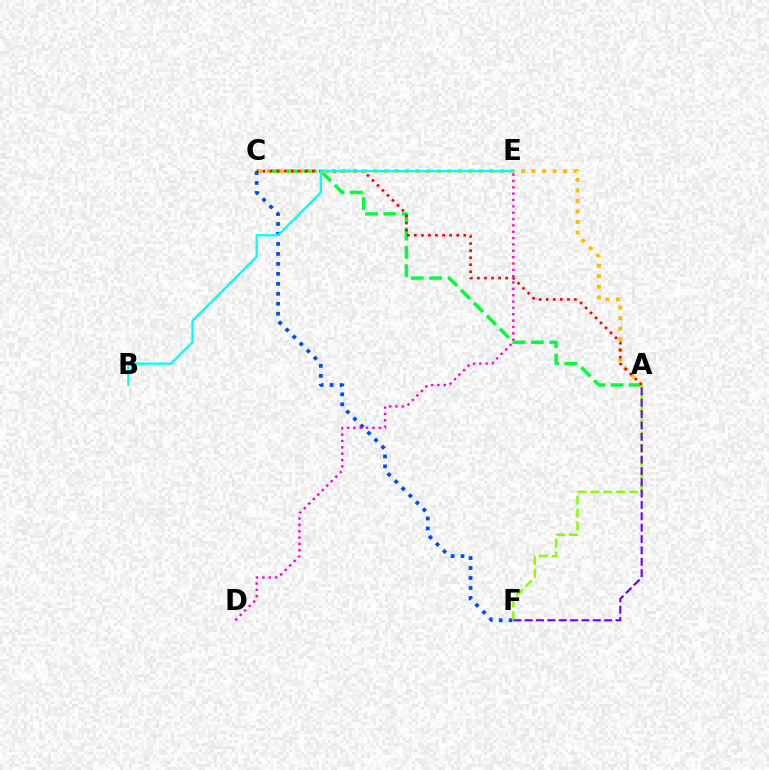{('A', 'C'): [{'color': '#00ff39', 'line_style': 'dashed', 'thickness': 2.49}, {'color': '#ffbd00', 'line_style': 'dotted', 'thickness': 2.86}, {'color': '#ff0000', 'line_style': 'dotted', 'thickness': 1.92}], ('C', 'F'): [{'color': '#004bff', 'line_style': 'dotted', 'thickness': 2.71}], ('D', 'E'): [{'color': '#ff00cf', 'line_style': 'dotted', 'thickness': 1.72}], ('A', 'F'): [{'color': '#84ff00', 'line_style': 'dashed', 'thickness': 1.75}, {'color': '#7200ff', 'line_style': 'dashed', 'thickness': 1.54}], ('B', 'E'): [{'color': '#00fff6', 'line_style': 'solid', 'thickness': 1.65}]}